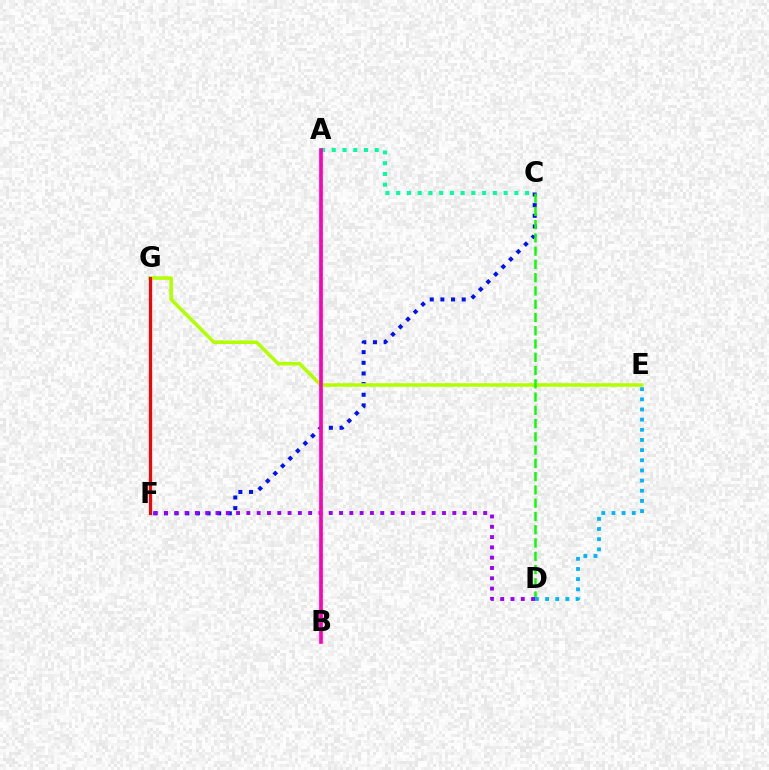{('A', 'B'): [{'color': '#ffa500', 'line_style': 'dotted', 'thickness': 1.86}, {'color': '#ff00bd', 'line_style': 'solid', 'thickness': 2.65}], ('A', 'C'): [{'color': '#00ff9d', 'line_style': 'dotted', 'thickness': 2.92}], ('C', 'F'): [{'color': '#0010ff', 'line_style': 'dotted', 'thickness': 2.89}], ('E', 'G'): [{'color': '#b3ff00', 'line_style': 'solid', 'thickness': 2.55}], ('C', 'D'): [{'color': '#08ff00', 'line_style': 'dashed', 'thickness': 1.8}], ('D', 'F'): [{'color': '#9b00ff', 'line_style': 'dotted', 'thickness': 2.8}], ('F', 'G'): [{'color': '#ff0000', 'line_style': 'solid', 'thickness': 2.29}], ('D', 'E'): [{'color': '#00b5ff', 'line_style': 'dotted', 'thickness': 2.76}]}